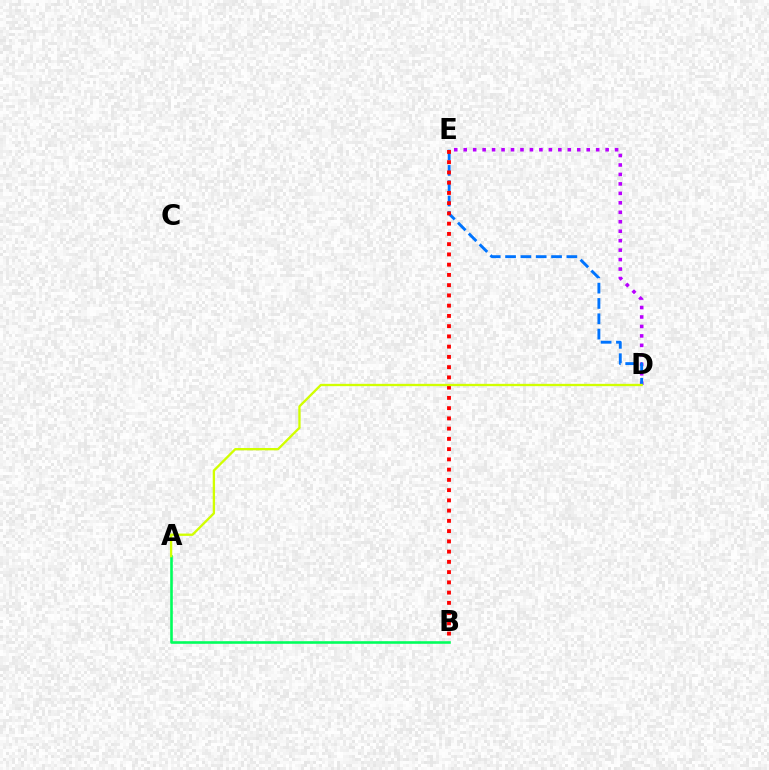{('D', 'E'): [{'color': '#b900ff', 'line_style': 'dotted', 'thickness': 2.57}, {'color': '#0074ff', 'line_style': 'dashed', 'thickness': 2.08}], ('B', 'E'): [{'color': '#ff0000', 'line_style': 'dotted', 'thickness': 2.78}], ('A', 'B'): [{'color': '#00ff5c', 'line_style': 'solid', 'thickness': 1.87}], ('A', 'D'): [{'color': '#d1ff00', 'line_style': 'solid', 'thickness': 1.67}]}